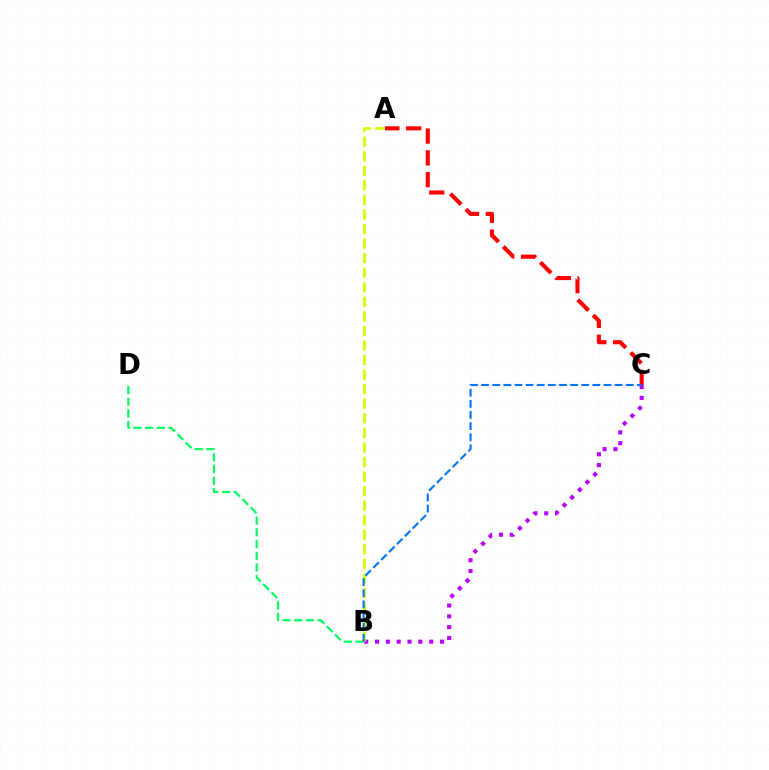{('B', 'D'): [{'color': '#00ff5c', 'line_style': 'dashed', 'thickness': 1.59}], ('B', 'C'): [{'color': '#b900ff', 'line_style': 'dotted', 'thickness': 2.94}, {'color': '#0074ff', 'line_style': 'dashed', 'thickness': 1.51}], ('A', 'B'): [{'color': '#d1ff00', 'line_style': 'dashed', 'thickness': 1.98}], ('A', 'C'): [{'color': '#ff0000', 'line_style': 'dashed', 'thickness': 2.96}]}